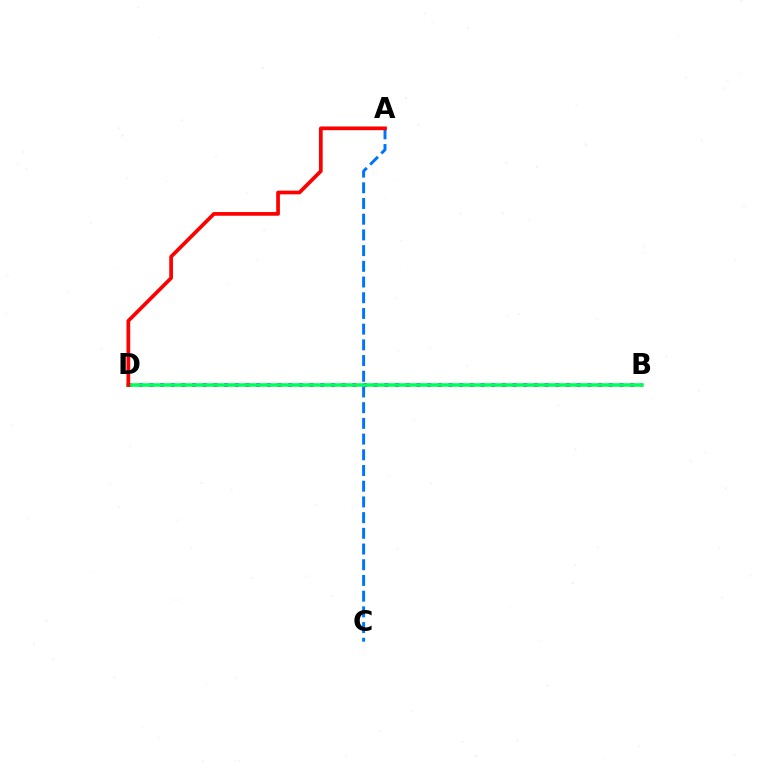{('B', 'D'): [{'color': '#d1ff00', 'line_style': 'dotted', 'thickness': 1.74}, {'color': '#b900ff', 'line_style': 'dotted', 'thickness': 2.9}, {'color': '#00ff5c', 'line_style': 'solid', 'thickness': 2.55}], ('A', 'C'): [{'color': '#0074ff', 'line_style': 'dashed', 'thickness': 2.13}], ('A', 'D'): [{'color': '#ff0000', 'line_style': 'solid', 'thickness': 2.67}]}